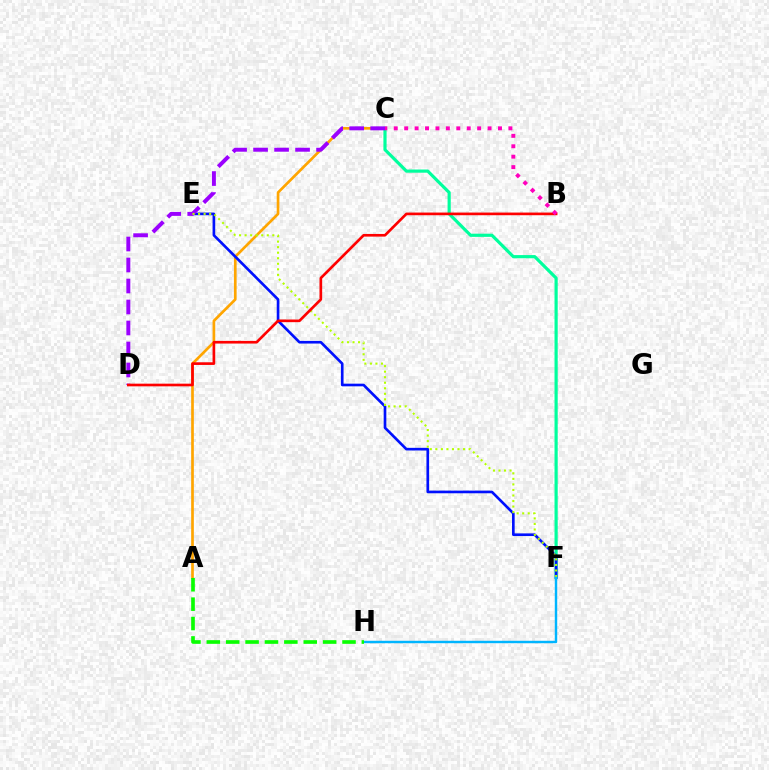{('C', 'F'): [{'color': '#00ff9d', 'line_style': 'solid', 'thickness': 2.29}], ('A', 'C'): [{'color': '#ffa500', 'line_style': 'solid', 'thickness': 1.93}], ('E', 'F'): [{'color': '#0010ff', 'line_style': 'solid', 'thickness': 1.91}, {'color': '#b3ff00', 'line_style': 'dotted', 'thickness': 1.5}], ('C', 'D'): [{'color': '#9b00ff', 'line_style': 'dashed', 'thickness': 2.85}], ('F', 'H'): [{'color': '#00b5ff', 'line_style': 'solid', 'thickness': 1.75}], ('A', 'H'): [{'color': '#08ff00', 'line_style': 'dashed', 'thickness': 2.63}], ('B', 'D'): [{'color': '#ff0000', 'line_style': 'solid', 'thickness': 1.92}], ('B', 'C'): [{'color': '#ff00bd', 'line_style': 'dotted', 'thickness': 2.83}]}